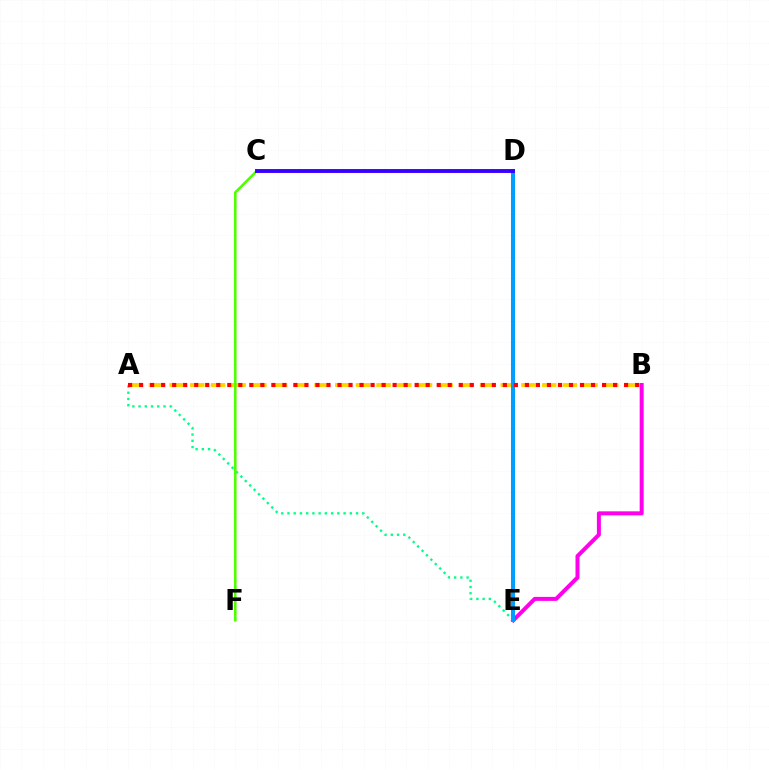{('A', 'E'): [{'color': '#00ff86', 'line_style': 'dotted', 'thickness': 1.69}], ('A', 'B'): [{'color': '#ffd500', 'line_style': 'dashed', 'thickness': 2.81}, {'color': '#ff0000', 'line_style': 'dotted', 'thickness': 2.99}], ('B', 'E'): [{'color': '#ff00ed', 'line_style': 'solid', 'thickness': 2.87}], ('C', 'F'): [{'color': '#4fff00', 'line_style': 'solid', 'thickness': 1.88}], ('D', 'E'): [{'color': '#009eff', 'line_style': 'solid', 'thickness': 2.91}], ('C', 'D'): [{'color': '#3700ff', 'line_style': 'solid', 'thickness': 2.8}]}